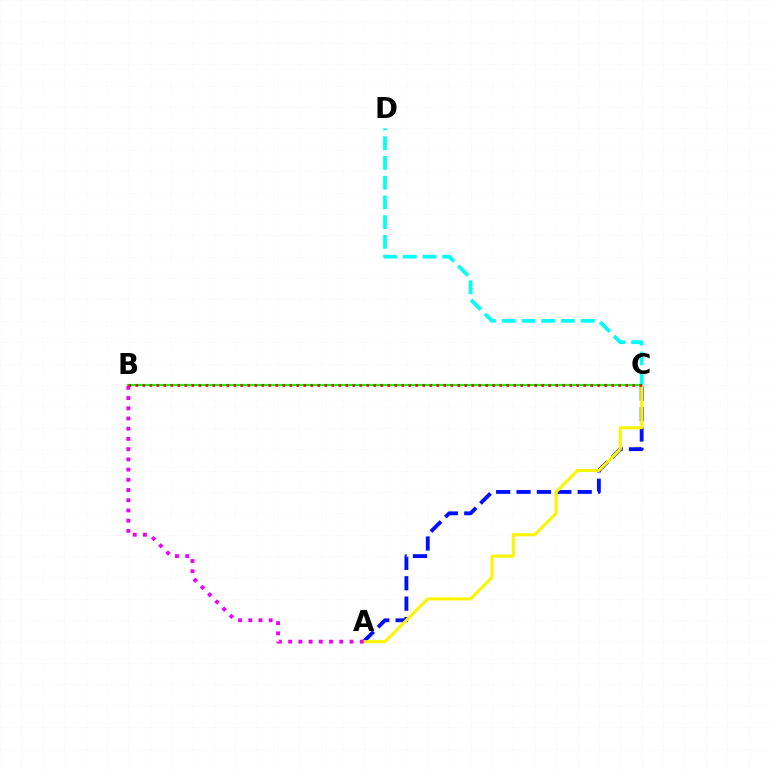{('A', 'C'): [{'color': '#0010ff', 'line_style': 'dashed', 'thickness': 2.77}, {'color': '#fcf500', 'line_style': 'solid', 'thickness': 2.19}], ('B', 'C'): [{'color': '#08ff00', 'line_style': 'solid', 'thickness': 1.55}, {'color': '#ff0000', 'line_style': 'dotted', 'thickness': 1.9}], ('A', 'B'): [{'color': '#ee00ff', 'line_style': 'dotted', 'thickness': 2.78}], ('C', 'D'): [{'color': '#00fff6', 'line_style': 'dashed', 'thickness': 2.68}]}